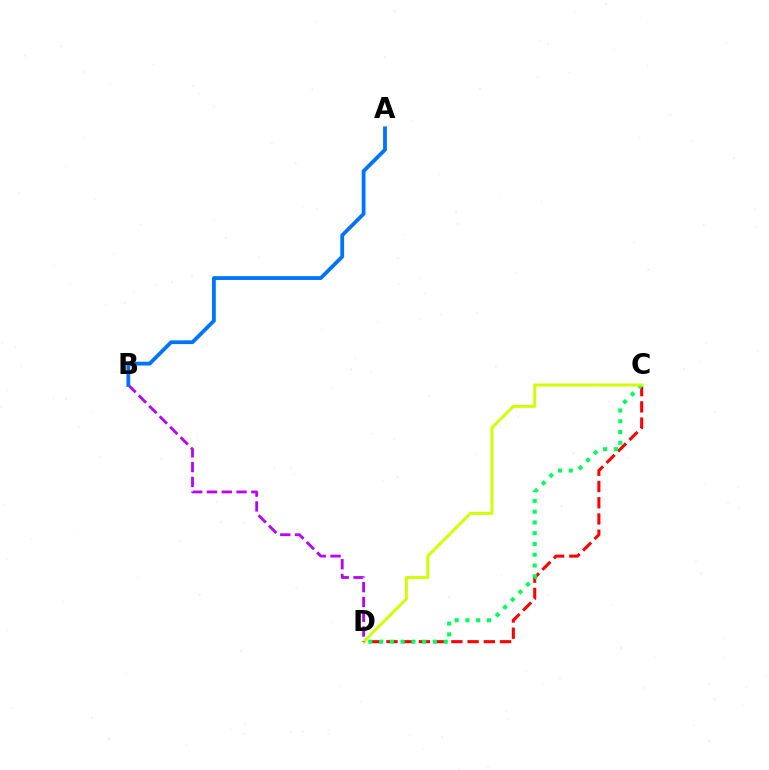{('C', 'D'): [{'color': '#ff0000', 'line_style': 'dashed', 'thickness': 2.2}, {'color': '#00ff5c', 'line_style': 'dotted', 'thickness': 2.93}, {'color': '#d1ff00', 'line_style': 'solid', 'thickness': 2.12}], ('B', 'D'): [{'color': '#b900ff', 'line_style': 'dashed', 'thickness': 2.01}], ('A', 'B'): [{'color': '#0074ff', 'line_style': 'solid', 'thickness': 2.74}]}